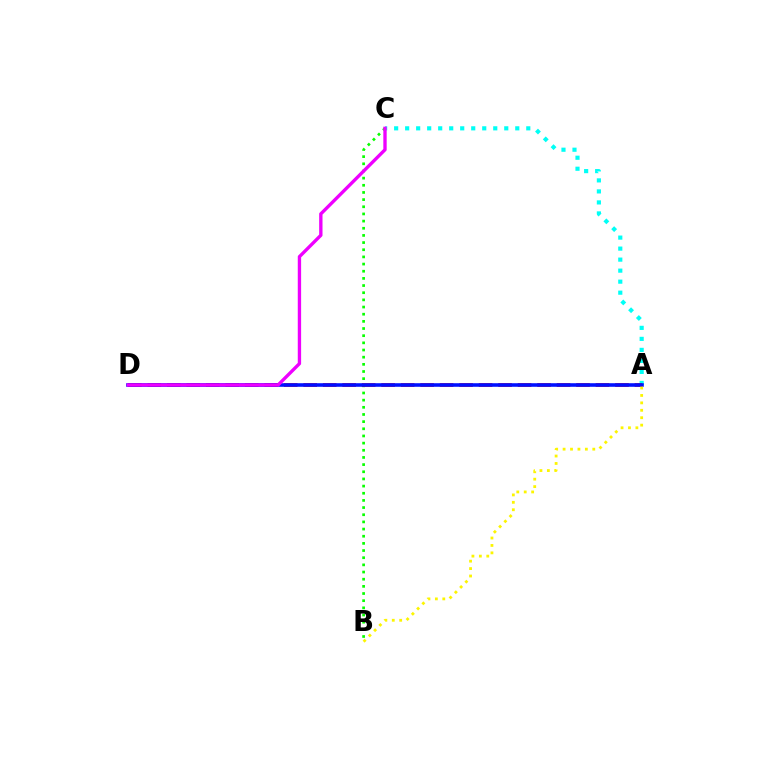{('B', 'C'): [{'color': '#08ff00', 'line_style': 'dotted', 'thickness': 1.95}], ('A', 'C'): [{'color': '#00fff6', 'line_style': 'dotted', 'thickness': 2.99}], ('A', 'D'): [{'color': '#ff0000', 'line_style': 'dashed', 'thickness': 2.65}, {'color': '#0010ff', 'line_style': 'solid', 'thickness': 2.58}], ('A', 'B'): [{'color': '#fcf500', 'line_style': 'dotted', 'thickness': 2.02}], ('C', 'D'): [{'color': '#ee00ff', 'line_style': 'solid', 'thickness': 2.41}]}